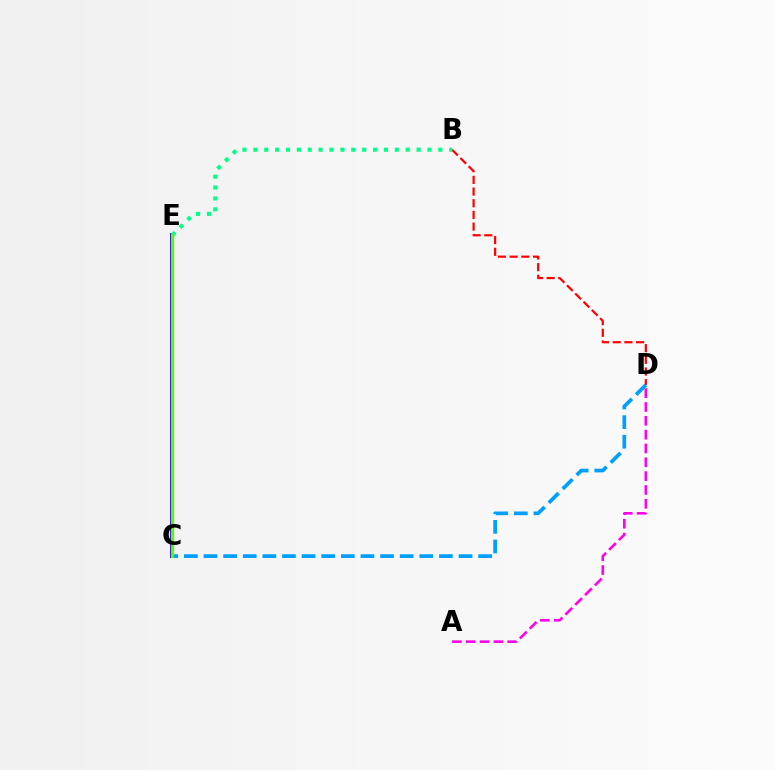{('C', 'E'): [{'color': '#ffd500', 'line_style': 'solid', 'thickness': 2.93}, {'color': '#3700ff', 'line_style': 'solid', 'thickness': 2.85}, {'color': '#4fff00', 'line_style': 'solid', 'thickness': 2.32}], ('B', 'D'): [{'color': '#ff0000', 'line_style': 'dashed', 'thickness': 1.59}], ('C', 'D'): [{'color': '#009eff', 'line_style': 'dashed', 'thickness': 2.67}], ('B', 'E'): [{'color': '#00ff86', 'line_style': 'dotted', 'thickness': 2.96}], ('A', 'D'): [{'color': '#ff00ed', 'line_style': 'dashed', 'thickness': 1.88}]}